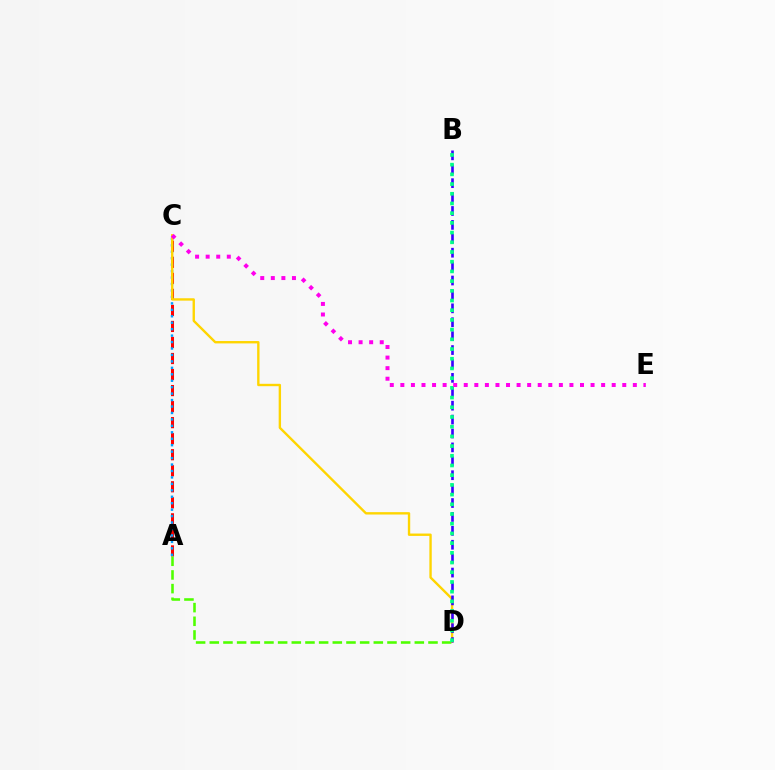{('A', 'C'): [{'color': '#ff0000', 'line_style': 'dashed', 'thickness': 2.18}, {'color': '#009eff', 'line_style': 'dotted', 'thickness': 1.75}], ('A', 'D'): [{'color': '#4fff00', 'line_style': 'dashed', 'thickness': 1.86}], ('C', 'D'): [{'color': '#ffd500', 'line_style': 'solid', 'thickness': 1.71}], ('B', 'D'): [{'color': '#3700ff', 'line_style': 'dashed', 'thickness': 1.89}, {'color': '#00ff86', 'line_style': 'dotted', 'thickness': 2.64}], ('C', 'E'): [{'color': '#ff00ed', 'line_style': 'dotted', 'thickness': 2.87}]}